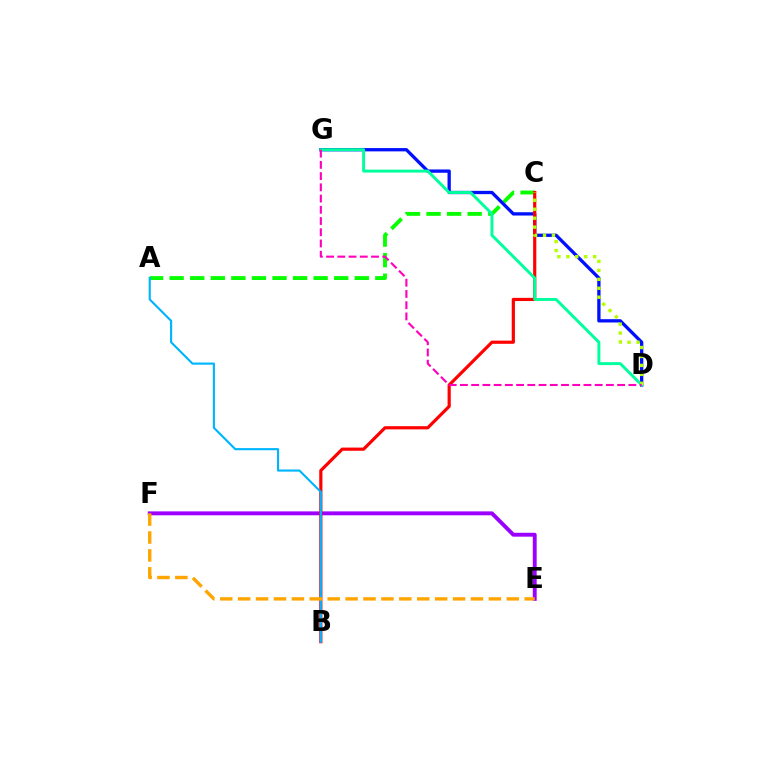{('A', 'C'): [{'color': '#08ff00', 'line_style': 'dashed', 'thickness': 2.79}], ('E', 'F'): [{'color': '#9b00ff', 'line_style': 'solid', 'thickness': 2.81}, {'color': '#ffa500', 'line_style': 'dashed', 'thickness': 2.43}], ('D', 'G'): [{'color': '#0010ff', 'line_style': 'solid', 'thickness': 2.37}, {'color': '#00ff9d', 'line_style': 'solid', 'thickness': 2.12}, {'color': '#ff00bd', 'line_style': 'dashed', 'thickness': 1.53}], ('B', 'C'): [{'color': '#ff0000', 'line_style': 'solid', 'thickness': 2.29}], ('A', 'B'): [{'color': '#00b5ff', 'line_style': 'solid', 'thickness': 1.54}], ('C', 'D'): [{'color': '#b3ff00', 'line_style': 'dotted', 'thickness': 2.43}]}